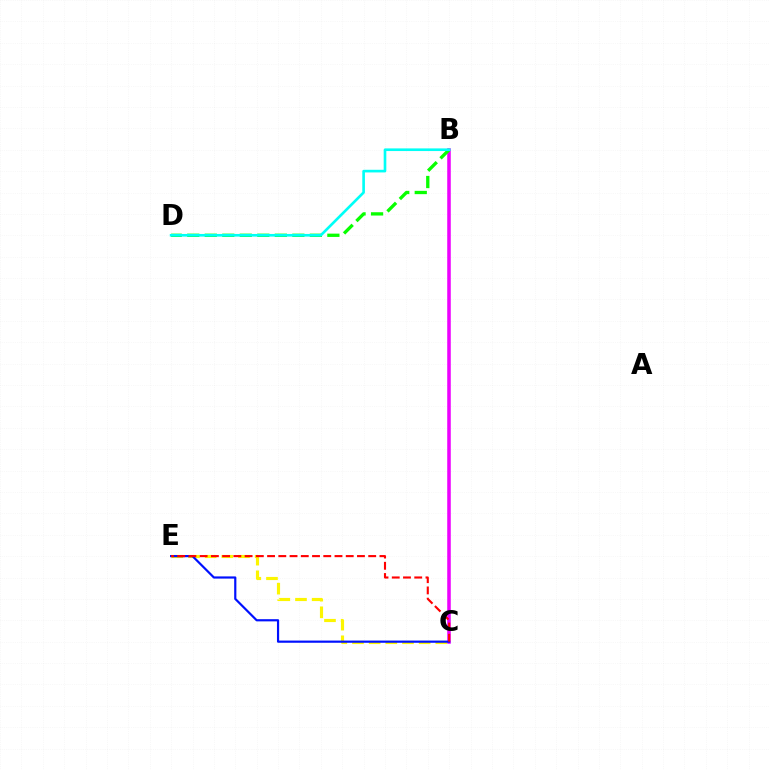{('C', 'E'): [{'color': '#fcf500', 'line_style': 'dashed', 'thickness': 2.26}, {'color': '#0010ff', 'line_style': 'solid', 'thickness': 1.58}, {'color': '#ff0000', 'line_style': 'dashed', 'thickness': 1.53}], ('B', 'C'): [{'color': '#ee00ff', 'line_style': 'solid', 'thickness': 2.55}], ('B', 'D'): [{'color': '#08ff00', 'line_style': 'dashed', 'thickness': 2.38}, {'color': '#00fff6', 'line_style': 'solid', 'thickness': 1.91}]}